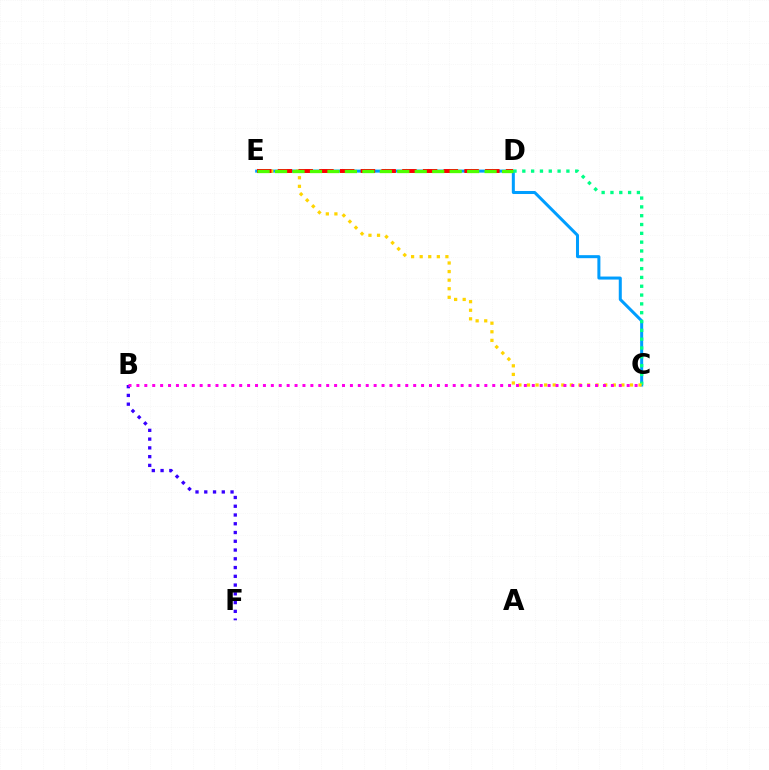{('C', 'E'): [{'color': '#009eff', 'line_style': 'solid', 'thickness': 2.18}, {'color': '#ffd500', 'line_style': 'dotted', 'thickness': 2.33}], ('C', 'D'): [{'color': '#00ff86', 'line_style': 'dotted', 'thickness': 2.4}], ('D', 'E'): [{'color': '#ff0000', 'line_style': 'dashed', 'thickness': 2.82}, {'color': '#4fff00', 'line_style': 'dashed', 'thickness': 2.37}], ('B', 'F'): [{'color': '#3700ff', 'line_style': 'dotted', 'thickness': 2.38}], ('B', 'C'): [{'color': '#ff00ed', 'line_style': 'dotted', 'thickness': 2.15}]}